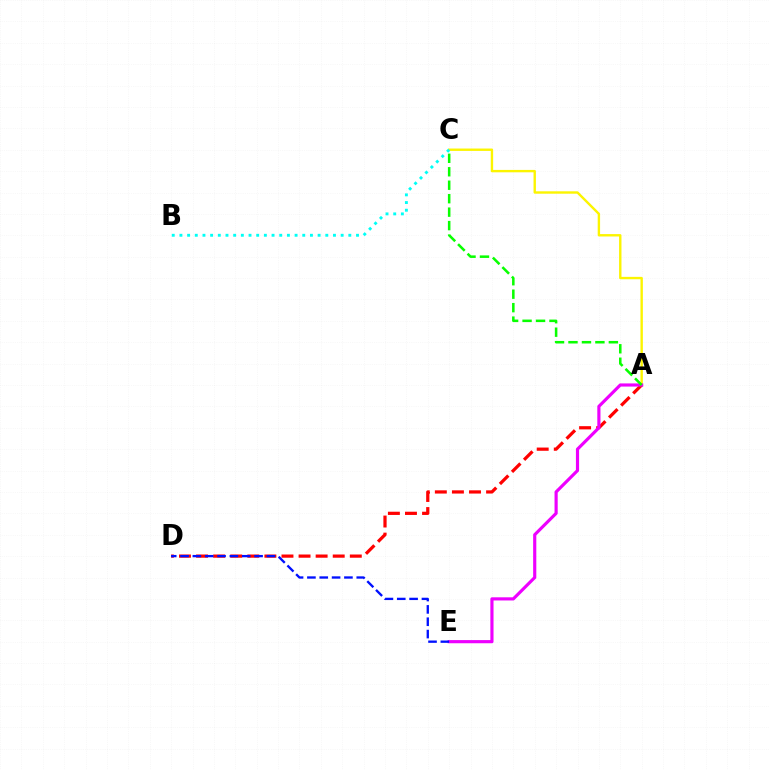{('A', 'C'): [{'color': '#fcf500', 'line_style': 'solid', 'thickness': 1.72}, {'color': '#08ff00', 'line_style': 'dashed', 'thickness': 1.83}], ('A', 'D'): [{'color': '#ff0000', 'line_style': 'dashed', 'thickness': 2.32}], ('A', 'E'): [{'color': '#ee00ff', 'line_style': 'solid', 'thickness': 2.27}], ('B', 'C'): [{'color': '#00fff6', 'line_style': 'dotted', 'thickness': 2.09}], ('D', 'E'): [{'color': '#0010ff', 'line_style': 'dashed', 'thickness': 1.68}]}